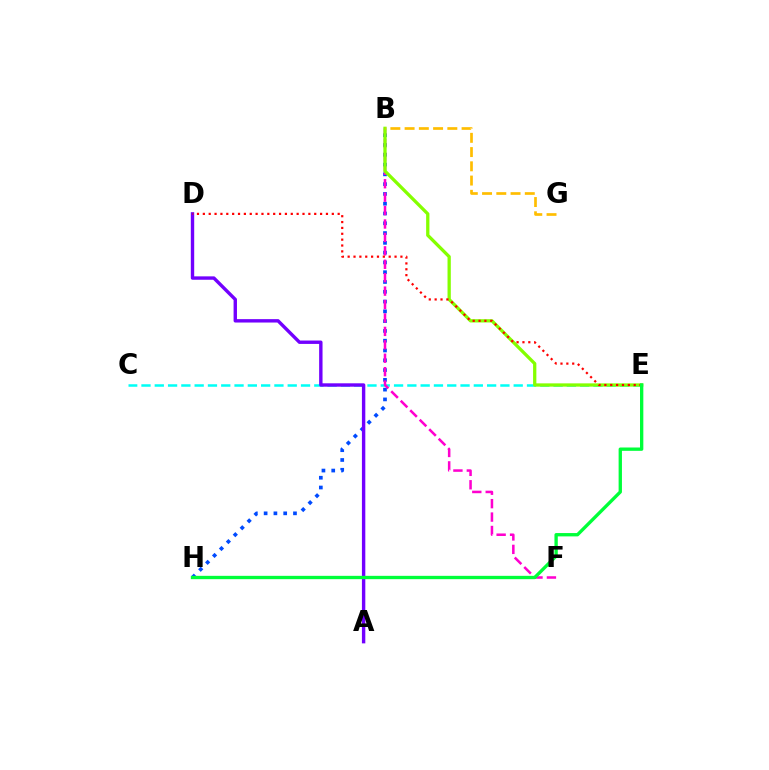{('B', 'H'): [{'color': '#004bff', 'line_style': 'dotted', 'thickness': 2.66}], ('C', 'E'): [{'color': '#00fff6', 'line_style': 'dashed', 'thickness': 1.81}], ('B', 'F'): [{'color': '#ff00cf', 'line_style': 'dashed', 'thickness': 1.82}], ('A', 'D'): [{'color': '#7200ff', 'line_style': 'solid', 'thickness': 2.44}], ('B', 'E'): [{'color': '#84ff00', 'line_style': 'solid', 'thickness': 2.36}], ('D', 'E'): [{'color': '#ff0000', 'line_style': 'dotted', 'thickness': 1.59}], ('B', 'G'): [{'color': '#ffbd00', 'line_style': 'dashed', 'thickness': 1.94}], ('E', 'H'): [{'color': '#00ff39', 'line_style': 'solid', 'thickness': 2.4}]}